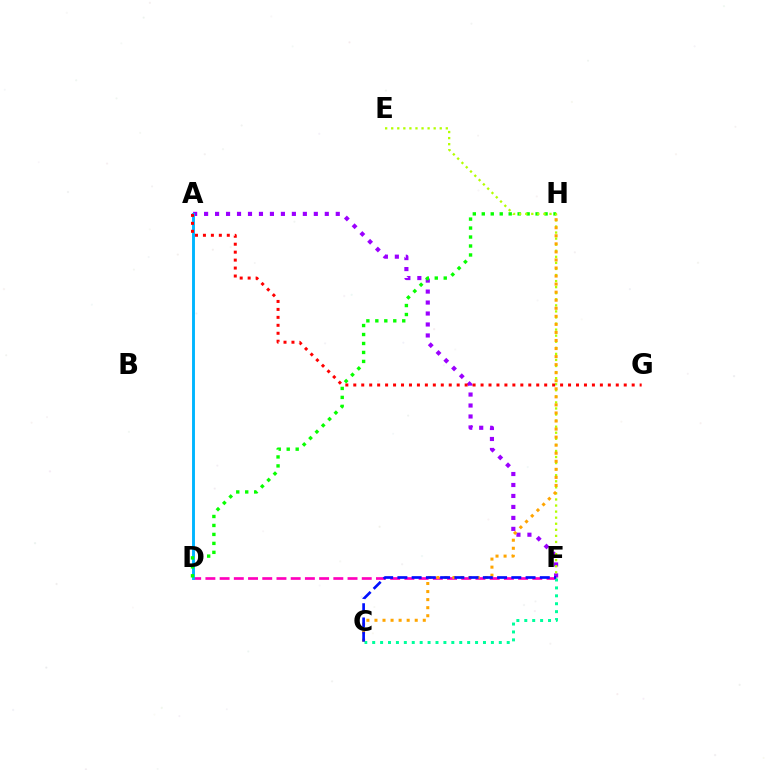{('D', 'F'): [{'color': '#ff00bd', 'line_style': 'dashed', 'thickness': 1.93}], ('A', 'F'): [{'color': '#9b00ff', 'line_style': 'dotted', 'thickness': 2.98}], ('A', 'D'): [{'color': '#00b5ff', 'line_style': 'solid', 'thickness': 2.09}], ('D', 'H'): [{'color': '#08ff00', 'line_style': 'dotted', 'thickness': 2.44}], ('E', 'F'): [{'color': '#b3ff00', 'line_style': 'dotted', 'thickness': 1.65}], ('C', 'H'): [{'color': '#ffa500', 'line_style': 'dotted', 'thickness': 2.19}], ('C', 'F'): [{'color': '#00ff9d', 'line_style': 'dotted', 'thickness': 2.15}, {'color': '#0010ff', 'line_style': 'dashed', 'thickness': 1.93}], ('A', 'G'): [{'color': '#ff0000', 'line_style': 'dotted', 'thickness': 2.16}]}